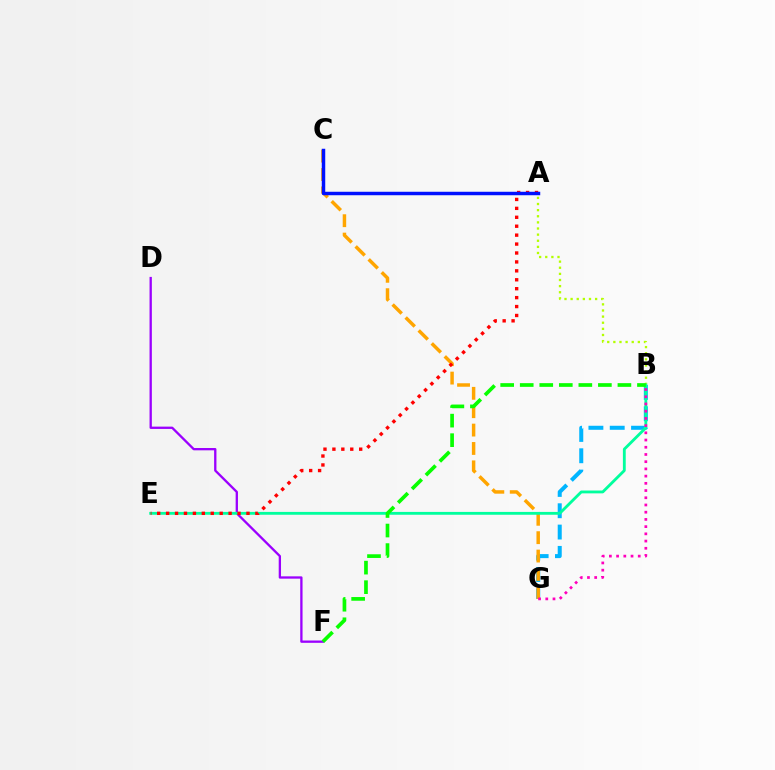{('D', 'F'): [{'color': '#9b00ff', 'line_style': 'solid', 'thickness': 1.66}], ('A', 'B'): [{'color': '#b3ff00', 'line_style': 'dotted', 'thickness': 1.66}], ('B', 'G'): [{'color': '#00b5ff', 'line_style': 'dashed', 'thickness': 2.9}, {'color': '#ff00bd', 'line_style': 'dotted', 'thickness': 1.96}], ('C', 'G'): [{'color': '#ffa500', 'line_style': 'dashed', 'thickness': 2.5}], ('B', 'E'): [{'color': '#00ff9d', 'line_style': 'solid', 'thickness': 2.04}], ('A', 'E'): [{'color': '#ff0000', 'line_style': 'dotted', 'thickness': 2.43}], ('A', 'C'): [{'color': '#0010ff', 'line_style': 'solid', 'thickness': 2.5}], ('B', 'F'): [{'color': '#08ff00', 'line_style': 'dashed', 'thickness': 2.65}]}